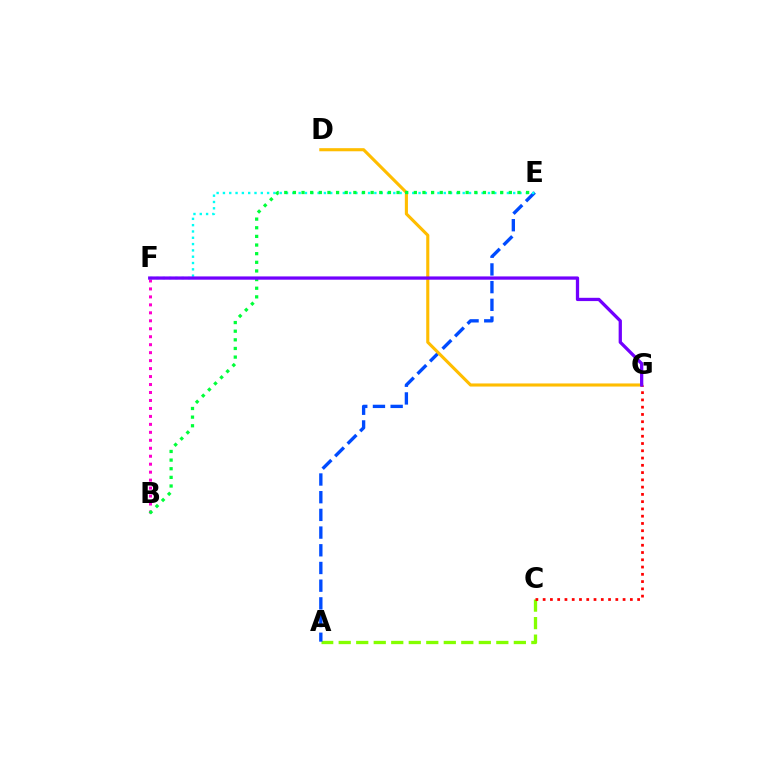{('B', 'F'): [{'color': '#ff00cf', 'line_style': 'dotted', 'thickness': 2.16}], ('A', 'C'): [{'color': '#84ff00', 'line_style': 'dashed', 'thickness': 2.38}], ('A', 'E'): [{'color': '#004bff', 'line_style': 'dashed', 'thickness': 2.4}], ('E', 'F'): [{'color': '#00fff6', 'line_style': 'dotted', 'thickness': 1.71}], ('D', 'G'): [{'color': '#ffbd00', 'line_style': 'solid', 'thickness': 2.23}], ('B', 'E'): [{'color': '#00ff39', 'line_style': 'dotted', 'thickness': 2.35}], ('C', 'G'): [{'color': '#ff0000', 'line_style': 'dotted', 'thickness': 1.97}], ('F', 'G'): [{'color': '#7200ff', 'line_style': 'solid', 'thickness': 2.36}]}